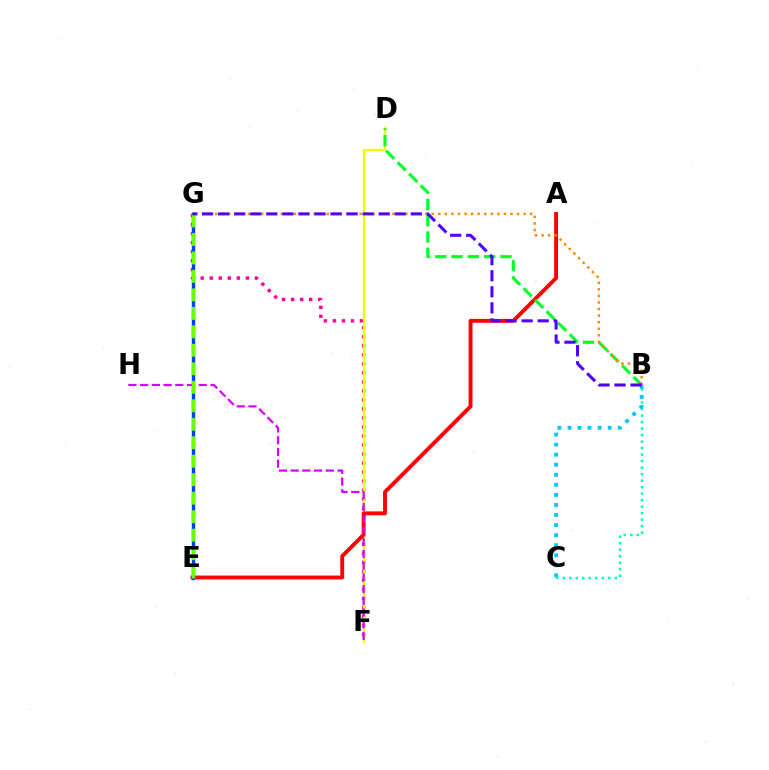{('B', 'C'): [{'color': '#00ffaf', 'line_style': 'dotted', 'thickness': 1.77}, {'color': '#00c7ff', 'line_style': 'dotted', 'thickness': 2.73}], ('F', 'G'): [{'color': '#ff00a0', 'line_style': 'dotted', 'thickness': 2.45}], ('D', 'F'): [{'color': '#eeff00', 'line_style': 'solid', 'thickness': 1.63}], ('A', 'E'): [{'color': '#ff0000', 'line_style': 'solid', 'thickness': 2.79}], ('E', 'G'): [{'color': '#003fff', 'line_style': 'solid', 'thickness': 2.44}, {'color': '#66ff00', 'line_style': 'dashed', 'thickness': 2.51}], ('F', 'H'): [{'color': '#d600ff', 'line_style': 'dashed', 'thickness': 1.59}], ('B', 'D'): [{'color': '#00ff27', 'line_style': 'dashed', 'thickness': 2.22}], ('B', 'G'): [{'color': '#ff8800', 'line_style': 'dotted', 'thickness': 1.78}, {'color': '#4f00ff', 'line_style': 'dashed', 'thickness': 2.18}]}